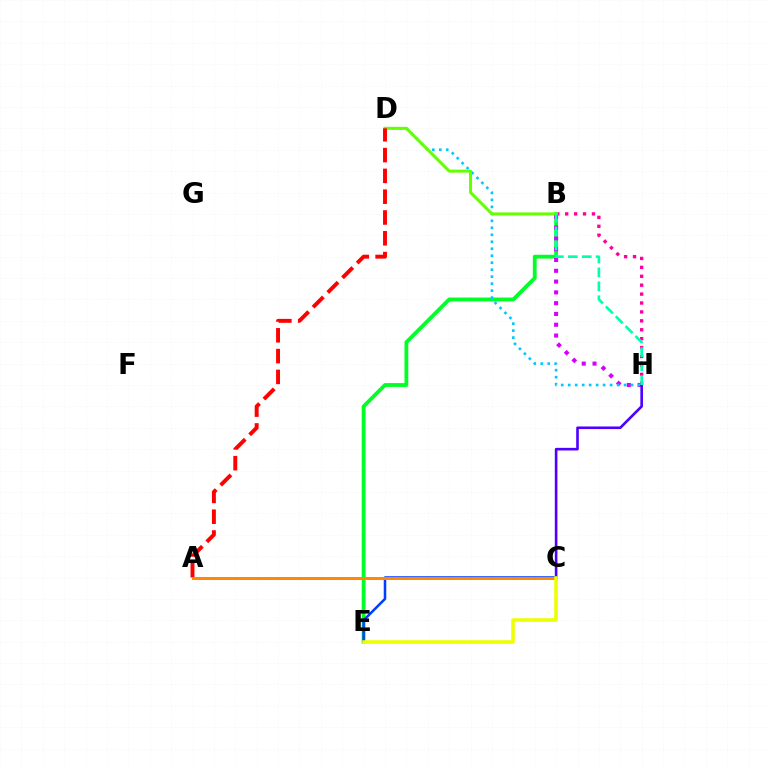{('B', 'H'): [{'color': '#ff00a0', 'line_style': 'dotted', 'thickness': 2.42}, {'color': '#d600ff', 'line_style': 'dotted', 'thickness': 2.93}, {'color': '#00ffaf', 'line_style': 'dashed', 'thickness': 1.89}], ('B', 'E'): [{'color': '#00ff27', 'line_style': 'solid', 'thickness': 2.74}], ('C', 'E'): [{'color': '#003fff', 'line_style': 'solid', 'thickness': 1.82}, {'color': '#eeff00', 'line_style': 'solid', 'thickness': 2.55}], ('D', 'H'): [{'color': '#00c7ff', 'line_style': 'dotted', 'thickness': 1.9}], ('B', 'D'): [{'color': '#66ff00', 'line_style': 'solid', 'thickness': 2.16}], ('C', 'H'): [{'color': '#4f00ff', 'line_style': 'solid', 'thickness': 1.89}], ('A', 'D'): [{'color': '#ff0000', 'line_style': 'dashed', 'thickness': 2.83}], ('A', 'C'): [{'color': '#ff8800', 'line_style': 'solid', 'thickness': 2.13}]}